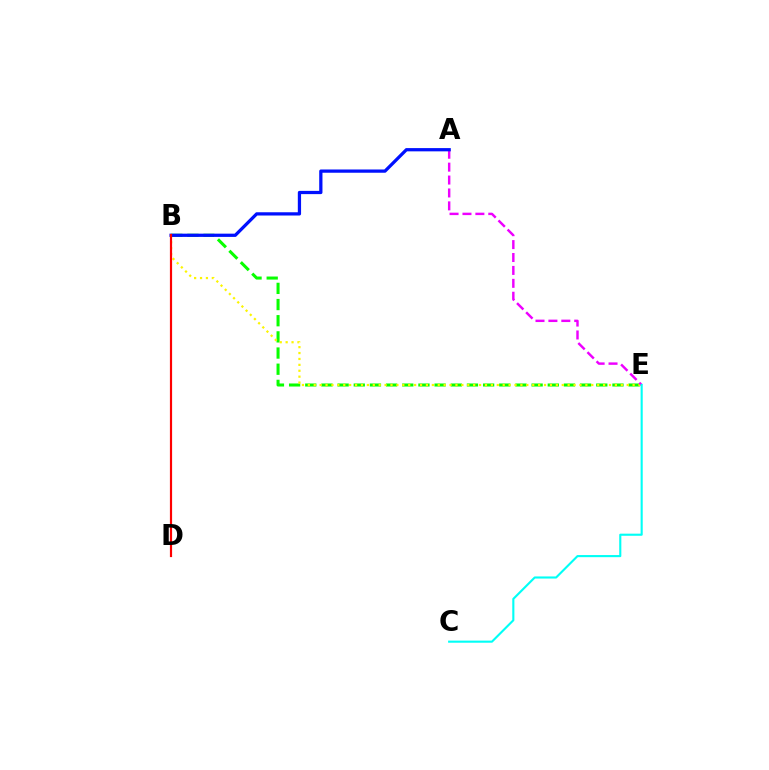{('B', 'E'): [{'color': '#08ff00', 'line_style': 'dashed', 'thickness': 2.2}, {'color': '#fcf500', 'line_style': 'dotted', 'thickness': 1.6}], ('A', 'E'): [{'color': '#ee00ff', 'line_style': 'dashed', 'thickness': 1.75}], ('A', 'B'): [{'color': '#0010ff', 'line_style': 'solid', 'thickness': 2.34}], ('C', 'E'): [{'color': '#00fff6', 'line_style': 'solid', 'thickness': 1.52}], ('B', 'D'): [{'color': '#ff0000', 'line_style': 'solid', 'thickness': 1.57}]}